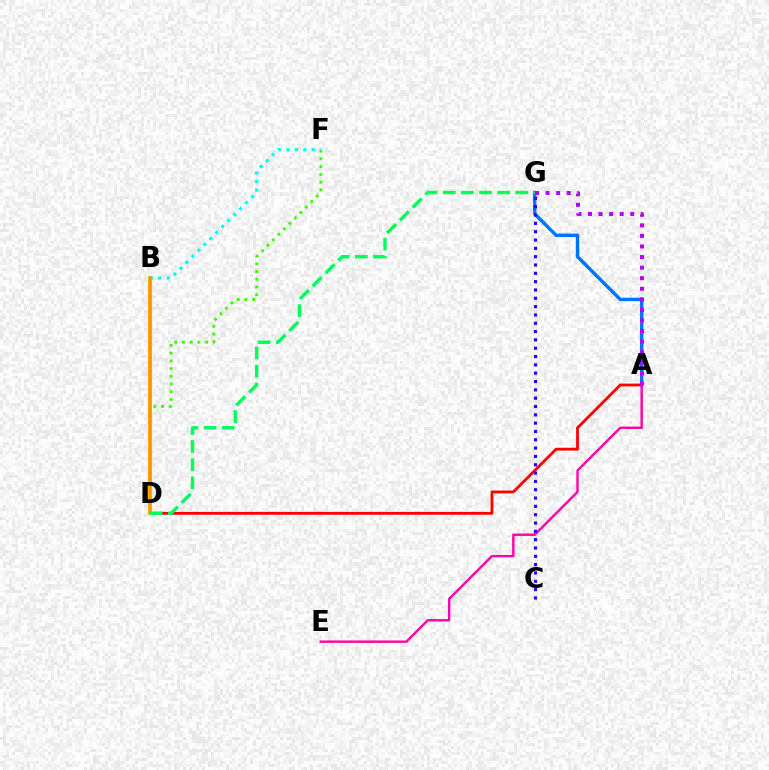{('A', 'D'): [{'color': '#ff0000', 'line_style': 'solid', 'thickness': 2.02}], ('A', 'G'): [{'color': '#0074ff', 'line_style': 'solid', 'thickness': 2.46}, {'color': '#b900ff', 'line_style': 'dotted', 'thickness': 2.87}], ('D', 'F'): [{'color': '#3dff00', 'line_style': 'dotted', 'thickness': 2.1}], ('A', 'E'): [{'color': '#ff00ac', 'line_style': 'solid', 'thickness': 1.73}], ('C', 'G'): [{'color': '#2500ff', 'line_style': 'dotted', 'thickness': 2.26}], ('B', 'D'): [{'color': '#d1ff00', 'line_style': 'solid', 'thickness': 2.96}, {'color': '#ff9400', 'line_style': 'solid', 'thickness': 2.53}], ('B', 'F'): [{'color': '#00fff6', 'line_style': 'dotted', 'thickness': 2.29}], ('D', 'G'): [{'color': '#00ff5c', 'line_style': 'dashed', 'thickness': 2.47}]}